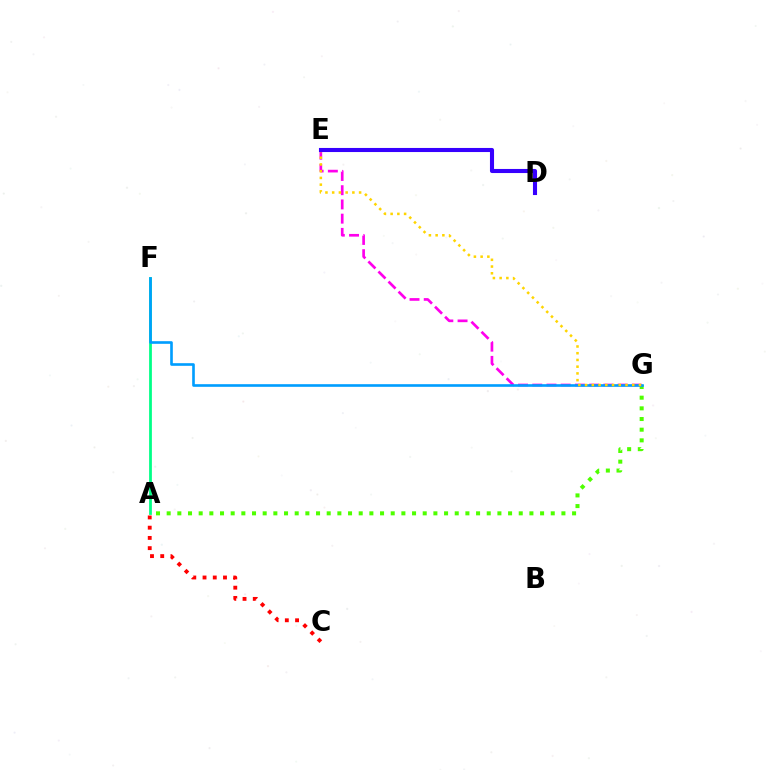{('A', 'G'): [{'color': '#4fff00', 'line_style': 'dotted', 'thickness': 2.9}], ('A', 'F'): [{'color': '#00ff86', 'line_style': 'solid', 'thickness': 1.99}], ('E', 'G'): [{'color': '#ff00ed', 'line_style': 'dashed', 'thickness': 1.93}, {'color': '#ffd500', 'line_style': 'dotted', 'thickness': 1.83}], ('F', 'G'): [{'color': '#009eff', 'line_style': 'solid', 'thickness': 1.9}], ('A', 'C'): [{'color': '#ff0000', 'line_style': 'dotted', 'thickness': 2.78}], ('D', 'E'): [{'color': '#3700ff', 'line_style': 'solid', 'thickness': 2.94}]}